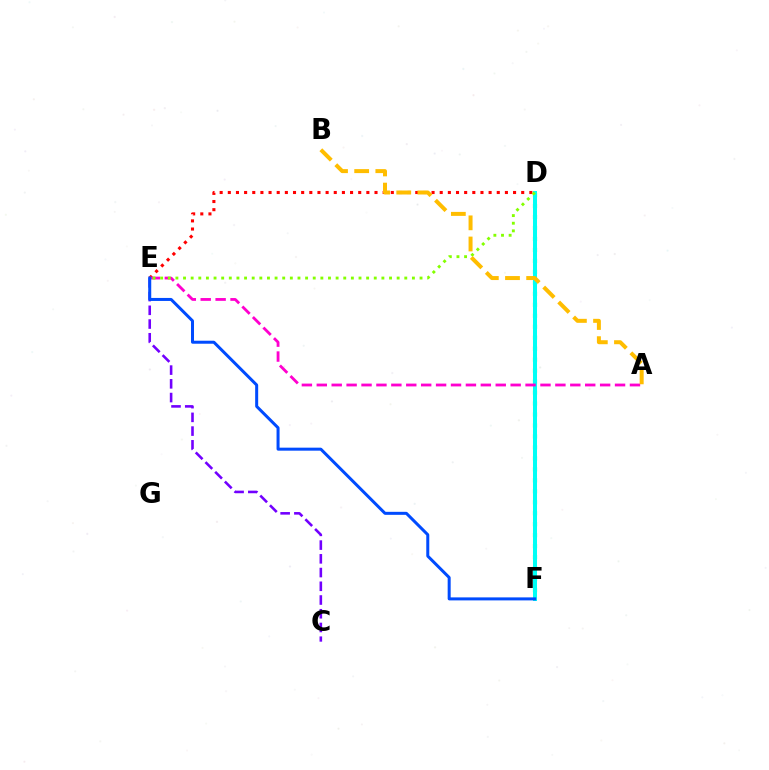{('C', 'E'): [{'color': '#7200ff', 'line_style': 'dashed', 'thickness': 1.87}], ('D', 'E'): [{'color': '#ff0000', 'line_style': 'dotted', 'thickness': 2.21}, {'color': '#84ff00', 'line_style': 'dotted', 'thickness': 2.07}], ('D', 'F'): [{'color': '#00ff39', 'line_style': 'dotted', 'thickness': 2.98}, {'color': '#00fff6', 'line_style': 'solid', 'thickness': 2.89}], ('A', 'E'): [{'color': '#ff00cf', 'line_style': 'dashed', 'thickness': 2.03}], ('E', 'F'): [{'color': '#004bff', 'line_style': 'solid', 'thickness': 2.17}], ('A', 'B'): [{'color': '#ffbd00', 'line_style': 'dashed', 'thickness': 2.87}]}